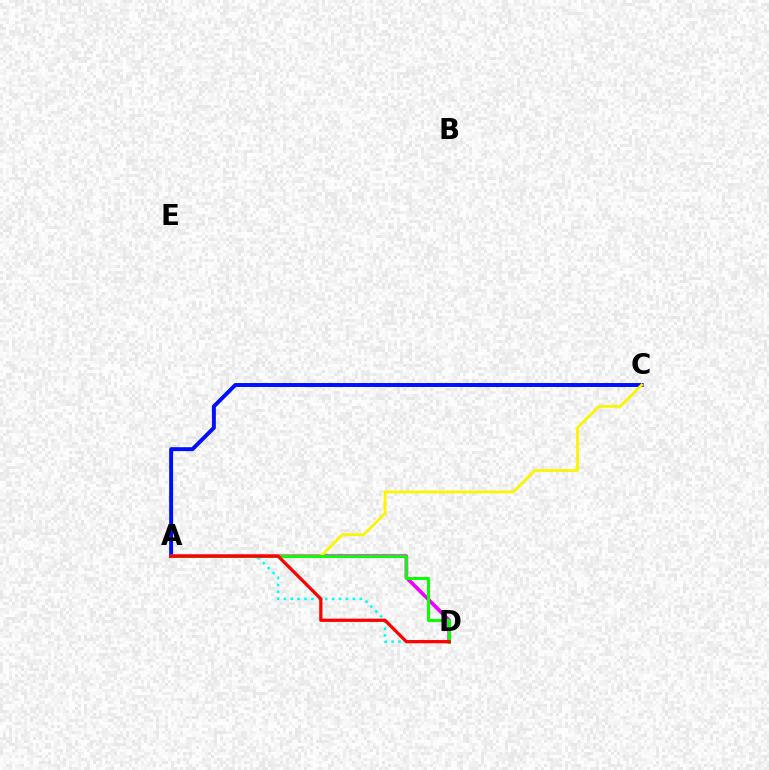{('A', 'D'): [{'color': '#ee00ff', 'line_style': 'solid', 'thickness': 2.61}, {'color': '#00fff6', 'line_style': 'dotted', 'thickness': 1.88}, {'color': '#08ff00', 'line_style': 'solid', 'thickness': 2.14}, {'color': '#ff0000', 'line_style': 'solid', 'thickness': 2.34}], ('A', 'C'): [{'color': '#0010ff', 'line_style': 'solid', 'thickness': 2.84}, {'color': '#fcf500', 'line_style': 'solid', 'thickness': 2.01}]}